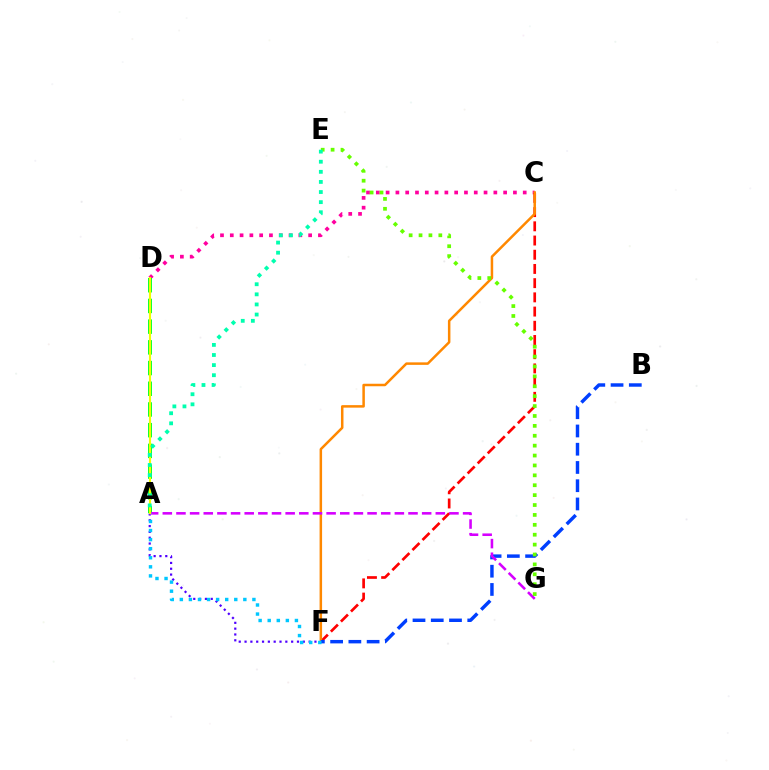{('C', 'D'): [{'color': '#ff00a0', 'line_style': 'dotted', 'thickness': 2.66}], ('A', 'F'): [{'color': '#4f00ff', 'line_style': 'dotted', 'thickness': 1.58}, {'color': '#00c7ff', 'line_style': 'dotted', 'thickness': 2.46}], ('A', 'D'): [{'color': '#00ff27', 'line_style': 'dashed', 'thickness': 2.81}, {'color': '#eeff00', 'line_style': 'solid', 'thickness': 1.52}], ('C', 'F'): [{'color': '#ff0000', 'line_style': 'dashed', 'thickness': 1.93}, {'color': '#ff8800', 'line_style': 'solid', 'thickness': 1.8}], ('B', 'F'): [{'color': '#003fff', 'line_style': 'dashed', 'thickness': 2.48}], ('A', 'G'): [{'color': '#d600ff', 'line_style': 'dashed', 'thickness': 1.85}], ('E', 'G'): [{'color': '#66ff00', 'line_style': 'dotted', 'thickness': 2.69}], ('A', 'E'): [{'color': '#00ffaf', 'line_style': 'dotted', 'thickness': 2.74}]}